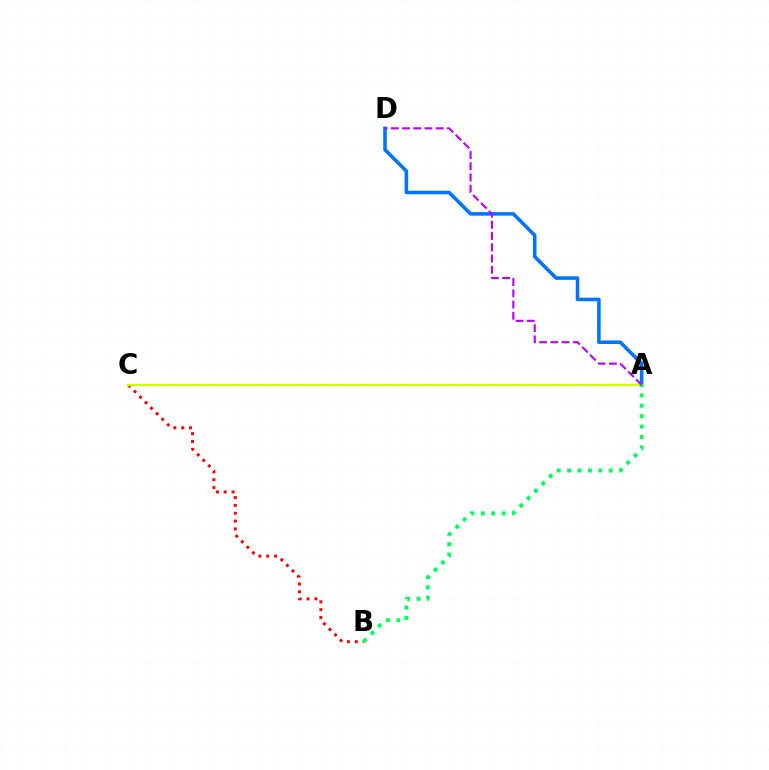{('B', 'C'): [{'color': '#ff0000', 'line_style': 'dotted', 'thickness': 2.13}], ('A', 'D'): [{'color': '#0074ff', 'line_style': 'solid', 'thickness': 2.56}, {'color': '#b900ff', 'line_style': 'dashed', 'thickness': 1.53}], ('A', 'C'): [{'color': '#d1ff00', 'line_style': 'solid', 'thickness': 1.58}], ('A', 'B'): [{'color': '#00ff5c', 'line_style': 'dotted', 'thickness': 2.83}]}